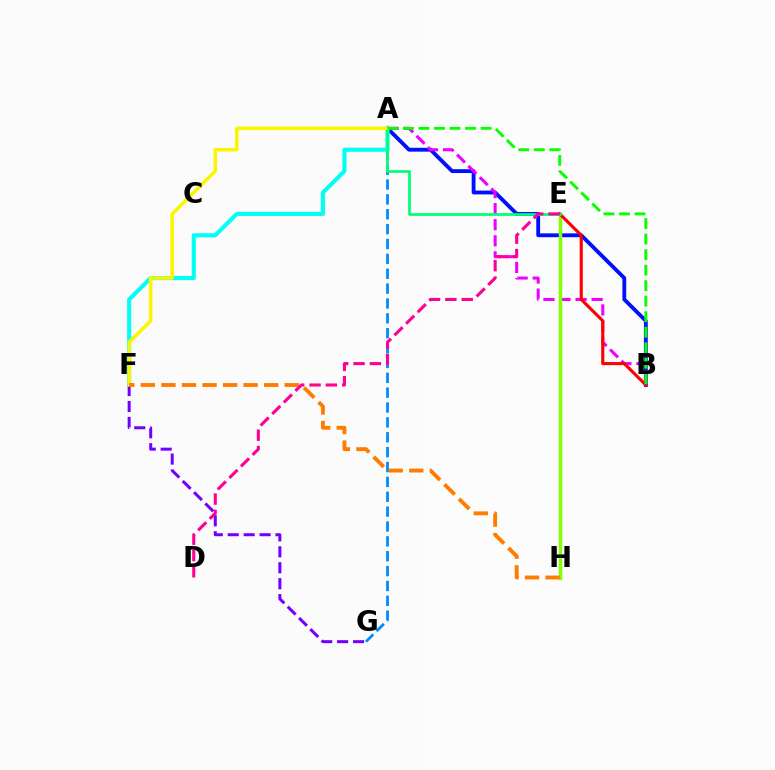{('A', 'B'): [{'color': '#0010ff', 'line_style': 'solid', 'thickness': 2.77}, {'color': '#ee00ff', 'line_style': 'dashed', 'thickness': 2.18}, {'color': '#08ff00', 'line_style': 'dashed', 'thickness': 2.11}], ('A', 'G'): [{'color': '#008cff', 'line_style': 'dashed', 'thickness': 2.02}], ('A', 'F'): [{'color': '#00fff6', 'line_style': 'solid', 'thickness': 2.96}, {'color': '#fcf500', 'line_style': 'solid', 'thickness': 2.52}], ('E', 'H'): [{'color': '#84ff00', 'line_style': 'solid', 'thickness': 2.51}], ('F', 'G'): [{'color': '#7200ff', 'line_style': 'dashed', 'thickness': 2.16}], ('B', 'E'): [{'color': '#ff0000', 'line_style': 'solid', 'thickness': 2.24}], ('A', 'E'): [{'color': '#00ff74', 'line_style': 'solid', 'thickness': 1.97}], ('F', 'H'): [{'color': '#ff7c00', 'line_style': 'dashed', 'thickness': 2.79}], ('D', 'E'): [{'color': '#ff0094', 'line_style': 'dashed', 'thickness': 2.22}]}